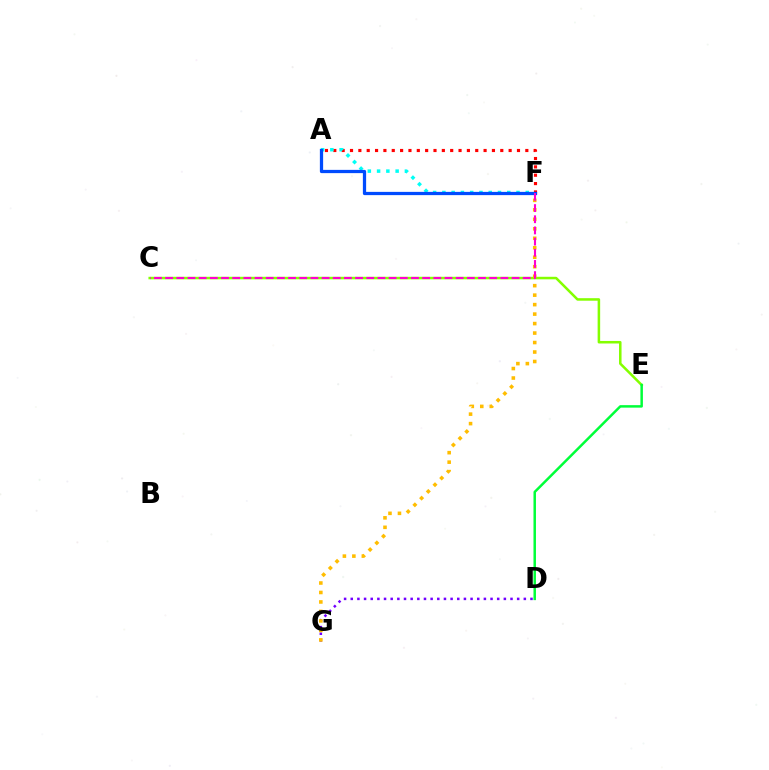{('D', 'G'): [{'color': '#7200ff', 'line_style': 'dotted', 'thickness': 1.81}], ('C', 'E'): [{'color': '#84ff00', 'line_style': 'solid', 'thickness': 1.82}], ('A', 'F'): [{'color': '#ff0000', 'line_style': 'dotted', 'thickness': 2.27}, {'color': '#00fff6', 'line_style': 'dotted', 'thickness': 2.52}, {'color': '#004bff', 'line_style': 'solid', 'thickness': 2.34}], ('F', 'G'): [{'color': '#ffbd00', 'line_style': 'dotted', 'thickness': 2.58}], ('D', 'E'): [{'color': '#00ff39', 'line_style': 'solid', 'thickness': 1.79}], ('C', 'F'): [{'color': '#ff00cf', 'line_style': 'dashed', 'thickness': 1.52}]}